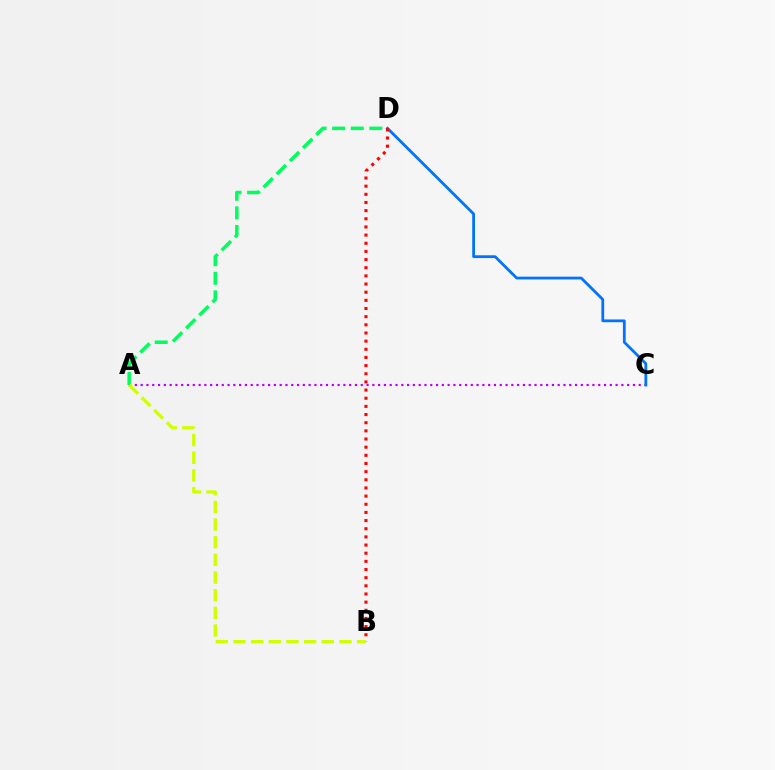{('A', 'C'): [{'color': '#b900ff', 'line_style': 'dotted', 'thickness': 1.57}], ('C', 'D'): [{'color': '#0074ff', 'line_style': 'solid', 'thickness': 2.0}], ('A', 'D'): [{'color': '#00ff5c', 'line_style': 'dashed', 'thickness': 2.52}], ('B', 'D'): [{'color': '#ff0000', 'line_style': 'dotted', 'thickness': 2.22}], ('A', 'B'): [{'color': '#d1ff00', 'line_style': 'dashed', 'thickness': 2.4}]}